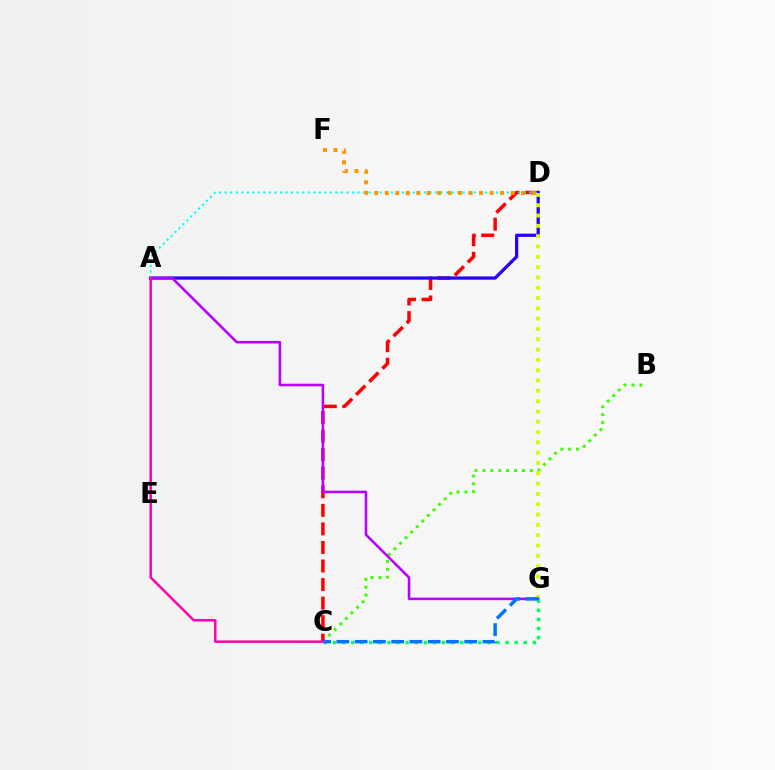{('B', 'C'): [{'color': '#3dff00', 'line_style': 'dotted', 'thickness': 2.14}], ('C', 'D'): [{'color': '#ff0000', 'line_style': 'dashed', 'thickness': 2.52}], ('A', 'D'): [{'color': '#2500ff', 'line_style': 'solid', 'thickness': 2.33}, {'color': '#00fff6', 'line_style': 'dotted', 'thickness': 1.5}], ('D', 'G'): [{'color': '#d1ff00', 'line_style': 'dotted', 'thickness': 2.8}], ('A', 'G'): [{'color': '#b900ff', 'line_style': 'solid', 'thickness': 1.85}], ('C', 'G'): [{'color': '#00ff5c', 'line_style': 'dotted', 'thickness': 2.47}, {'color': '#0074ff', 'line_style': 'dashed', 'thickness': 2.48}], ('A', 'C'): [{'color': '#ff00ac', 'line_style': 'solid', 'thickness': 1.79}], ('D', 'F'): [{'color': '#ff9400', 'line_style': 'dotted', 'thickness': 2.85}]}